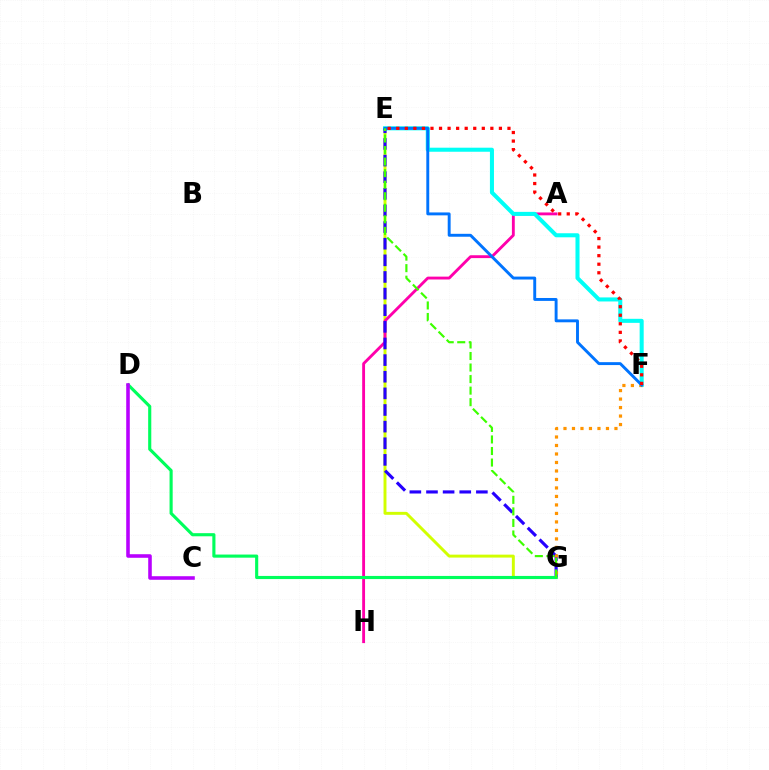{('E', 'G'): [{'color': '#d1ff00', 'line_style': 'solid', 'thickness': 2.12}, {'color': '#2500ff', 'line_style': 'dashed', 'thickness': 2.26}, {'color': '#3dff00', 'line_style': 'dashed', 'thickness': 1.57}], ('A', 'H'): [{'color': '#ff00ac', 'line_style': 'solid', 'thickness': 2.06}], ('E', 'F'): [{'color': '#00fff6', 'line_style': 'solid', 'thickness': 2.91}, {'color': '#0074ff', 'line_style': 'solid', 'thickness': 2.1}, {'color': '#ff0000', 'line_style': 'dotted', 'thickness': 2.32}], ('F', 'G'): [{'color': '#ff9400', 'line_style': 'dotted', 'thickness': 2.31}], ('D', 'G'): [{'color': '#00ff5c', 'line_style': 'solid', 'thickness': 2.25}], ('C', 'D'): [{'color': '#b900ff', 'line_style': 'solid', 'thickness': 2.57}]}